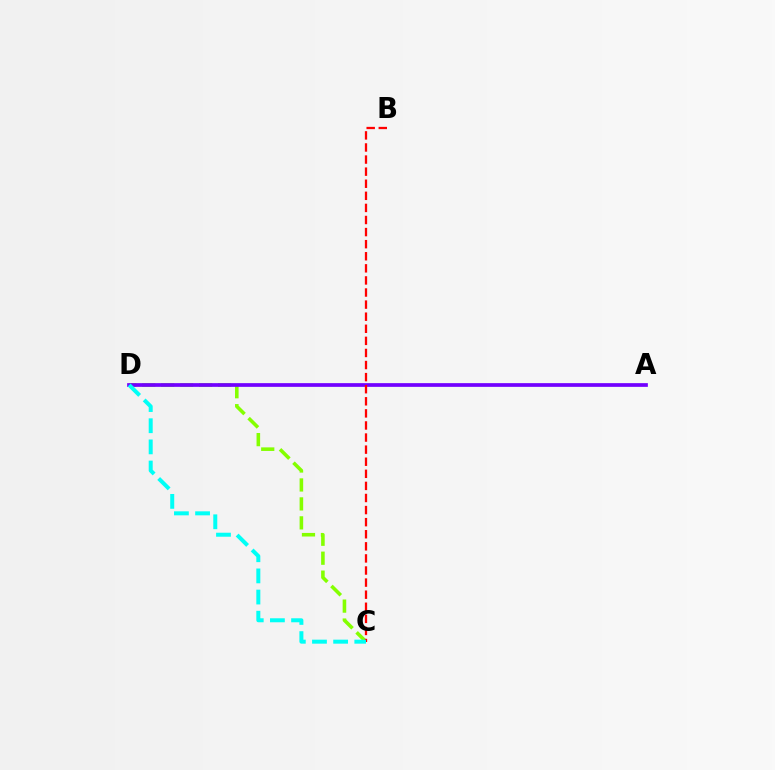{('C', 'D'): [{'color': '#84ff00', 'line_style': 'dashed', 'thickness': 2.57}, {'color': '#00fff6', 'line_style': 'dashed', 'thickness': 2.87}], ('A', 'D'): [{'color': '#7200ff', 'line_style': 'solid', 'thickness': 2.67}], ('B', 'C'): [{'color': '#ff0000', 'line_style': 'dashed', 'thickness': 1.64}]}